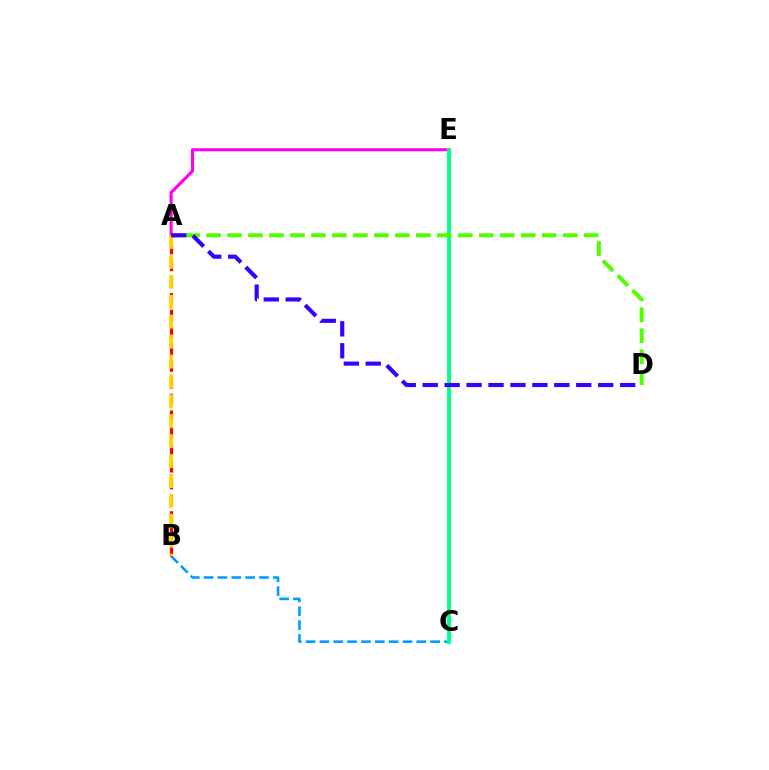{('A', 'E'): [{'color': '#ff00ed', 'line_style': 'solid', 'thickness': 2.21}], ('B', 'C'): [{'color': '#009eff', 'line_style': 'dashed', 'thickness': 1.88}], ('C', 'E'): [{'color': '#00ff86', 'line_style': 'solid', 'thickness': 2.79}], ('A', 'D'): [{'color': '#4fff00', 'line_style': 'dashed', 'thickness': 2.85}, {'color': '#3700ff', 'line_style': 'dashed', 'thickness': 2.98}], ('A', 'B'): [{'color': '#ff0000', 'line_style': 'dashed', 'thickness': 2.28}, {'color': '#ffd500', 'line_style': 'dashed', 'thickness': 2.71}]}